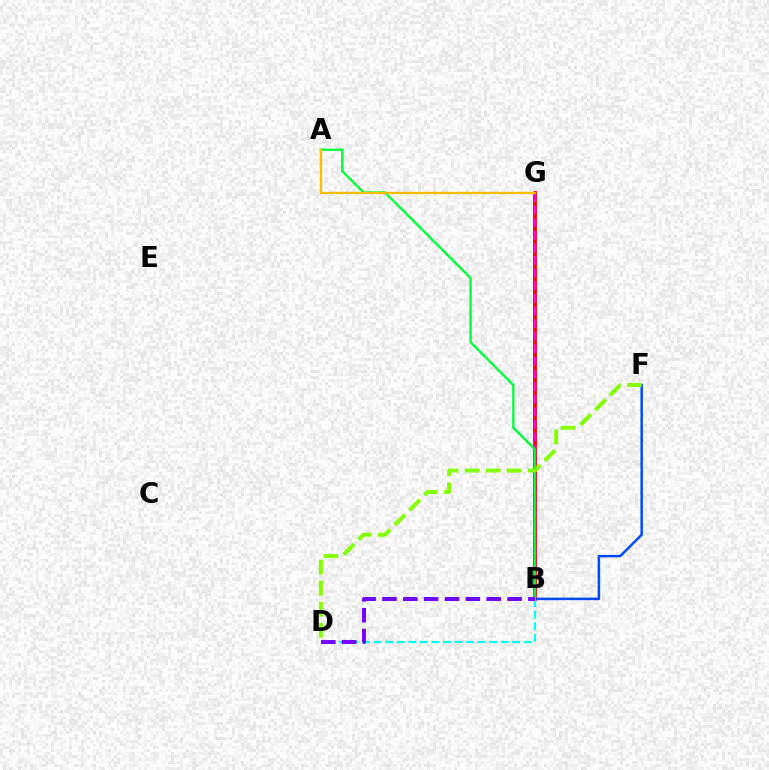{('B', 'G'): [{'color': '#ff0000', 'line_style': 'solid', 'thickness': 2.73}, {'color': '#ff00cf', 'line_style': 'dashed', 'thickness': 1.71}], ('B', 'F'): [{'color': '#004bff', 'line_style': 'solid', 'thickness': 1.8}], ('B', 'D'): [{'color': '#00fff6', 'line_style': 'dashed', 'thickness': 1.57}, {'color': '#7200ff', 'line_style': 'dashed', 'thickness': 2.83}], ('A', 'B'): [{'color': '#00ff39', 'line_style': 'solid', 'thickness': 1.66}], ('D', 'F'): [{'color': '#84ff00', 'line_style': 'dashed', 'thickness': 2.86}], ('A', 'G'): [{'color': '#ffbd00', 'line_style': 'solid', 'thickness': 1.66}]}